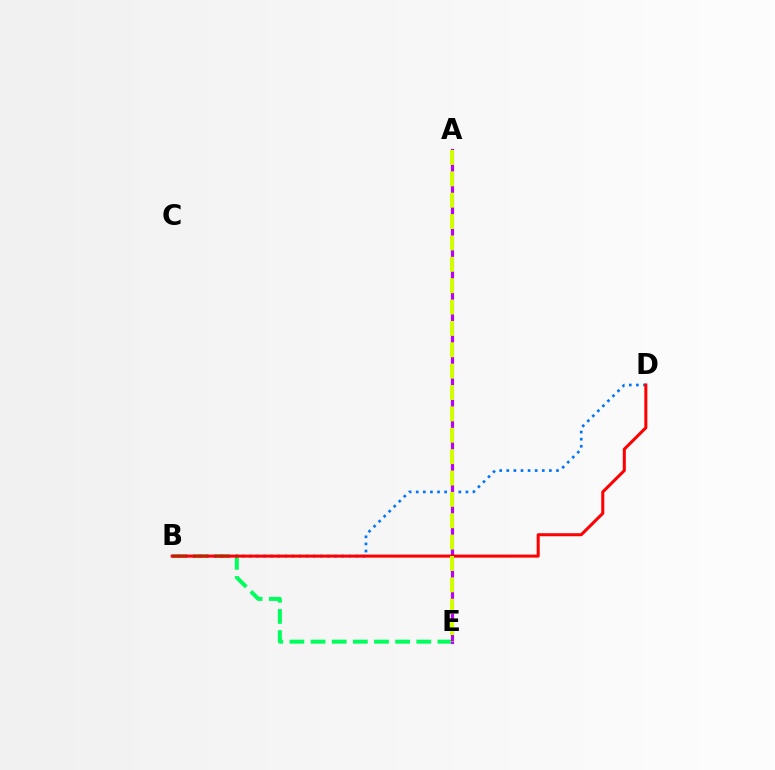{('B', 'E'): [{'color': '#00ff5c', 'line_style': 'dashed', 'thickness': 2.87}], ('B', 'D'): [{'color': '#0074ff', 'line_style': 'dotted', 'thickness': 1.93}, {'color': '#ff0000', 'line_style': 'solid', 'thickness': 2.18}], ('A', 'E'): [{'color': '#b900ff', 'line_style': 'solid', 'thickness': 2.25}, {'color': '#d1ff00', 'line_style': 'dashed', 'thickness': 2.9}]}